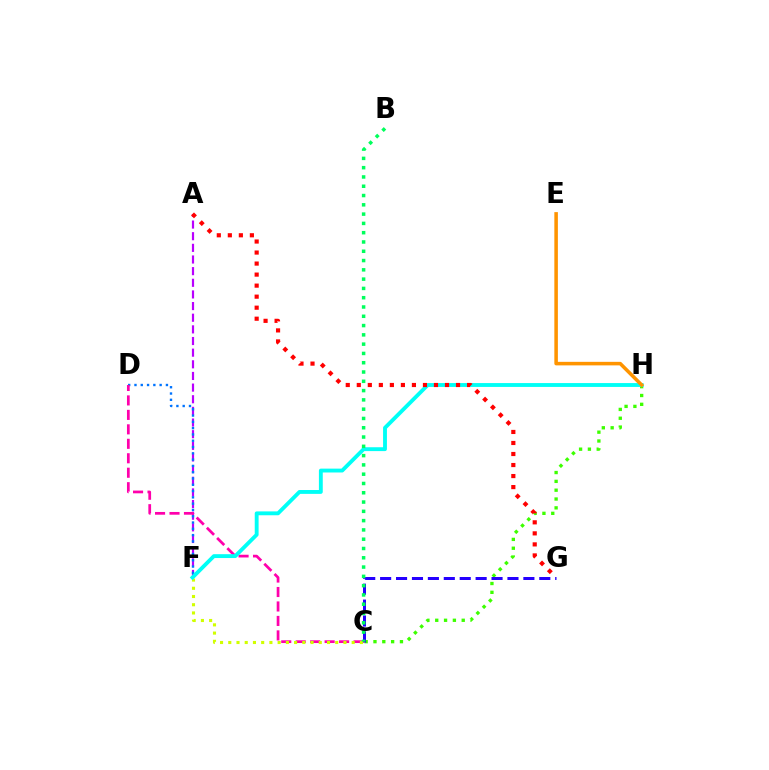{('C', 'H'): [{'color': '#3dff00', 'line_style': 'dotted', 'thickness': 2.4}], ('A', 'F'): [{'color': '#b900ff', 'line_style': 'dashed', 'thickness': 1.58}], ('D', 'F'): [{'color': '#0074ff', 'line_style': 'dotted', 'thickness': 1.71}], ('C', 'G'): [{'color': '#2500ff', 'line_style': 'dashed', 'thickness': 2.16}], ('C', 'D'): [{'color': '#ff00ac', 'line_style': 'dashed', 'thickness': 1.96}], ('C', 'F'): [{'color': '#d1ff00', 'line_style': 'dotted', 'thickness': 2.24}], ('F', 'H'): [{'color': '#00fff6', 'line_style': 'solid', 'thickness': 2.78}], ('E', 'H'): [{'color': '#ff9400', 'line_style': 'solid', 'thickness': 2.55}], ('A', 'G'): [{'color': '#ff0000', 'line_style': 'dotted', 'thickness': 3.0}], ('B', 'C'): [{'color': '#00ff5c', 'line_style': 'dotted', 'thickness': 2.52}]}